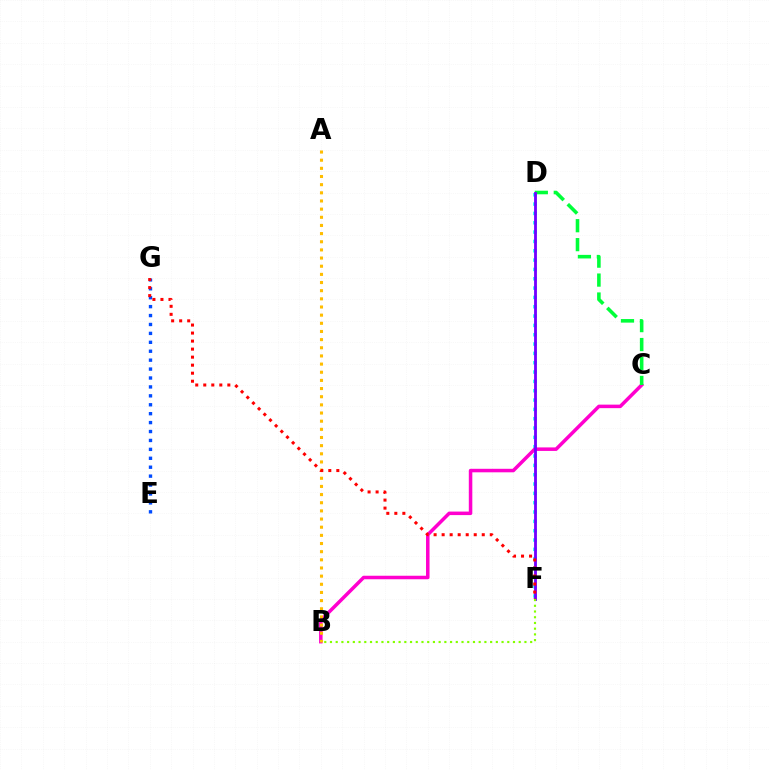{('D', 'F'): [{'color': '#00fff6', 'line_style': 'dotted', 'thickness': 2.54}, {'color': '#7200ff', 'line_style': 'solid', 'thickness': 2.04}], ('B', 'C'): [{'color': '#ff00cf', 'line_style': 'solid', 'thickness': 2.53}], ('C', 'D'): [{'color': '#00ff39', 'line_style': 'dashed', 'thickness': 2.57}], ('A', 'B'): [{'color': '#ffbd00', 'line_style': 'dotted', 'thickness': 2.22}], ('B', 'F'): [{'color': '#84ff00', 'line_style': 'dotted', 'thickness': 1.55}], ('E', 'G'): [{'color': '#004bff', 'line_style': 'dotted', 'thickness': 2.42}], ('F', 'G'): [{'color': '#ff0000', 'line_style': 'dotted', 'thickness': 2.18}]}